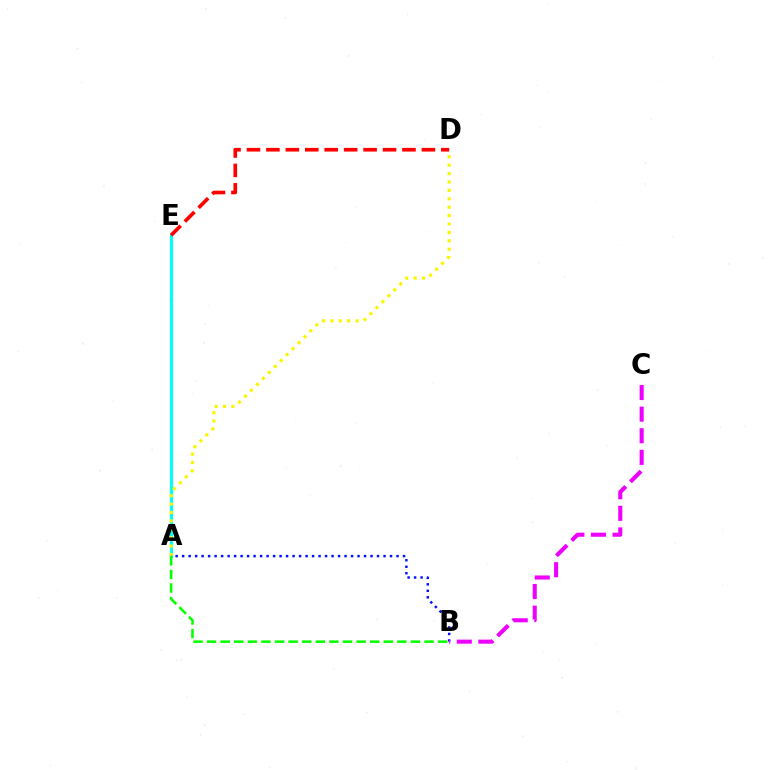{('A', 'E'): [{'color': '#00fff6', 'line_style': 'solid', 'thickness': 2.26}], ('A', 'D'): [{'color': '#fcf500', 'line_style': 'dotted', 'thickness': 2.28}], ('D', 'E'): [{'color': '#ff0000', 'line_style': 'dashed', 'thickness': 2.64}], ('A', 'B'): [{'color': '#0010ff', 'line_style': 'dotted', 'thickness': 1.77}, {'color': '#08ff00', 'line_style': 'dashed', 'thickness': 1.85}], ('B', 'C'): [{'color': '#ee00ff', 'line_style': 'dashed', 'thickness': 2.94}]}